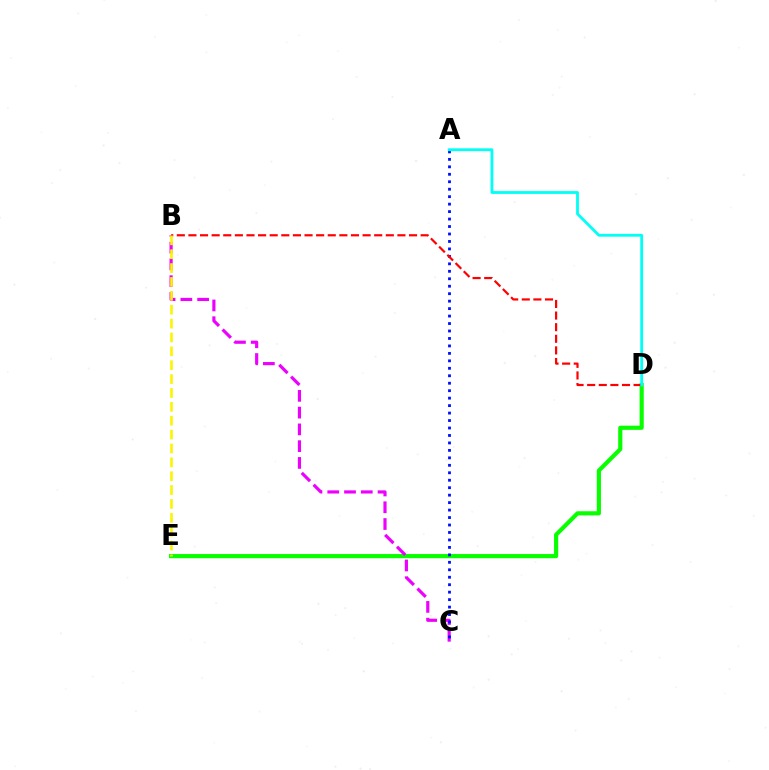{('D', 'E'): [{'color': '#08ff00', 'line_style': 'solid', 'thickness': 2.99}], ('B', 'C'): [{'color': '#ee00ff', 'line_style': 'dashed', 'thickness': 2.28}], ('A', 'C'): [{'color': '#0010ff', 'line_style': 'dotted', 'thickness': 2.03}], ('B', 'D'): [{'color': '#ff0000', 'line_style': 'dashed', 'thickness': 1.58}], ('B', 'E'): [{'color': '#fcf500', 'line_style': 'dashed', 'thickness': 1.88}], ('A', 'D'): [{'color': '#00fff6', 'line_style': 'solid', 'thickness': 2.02}]}